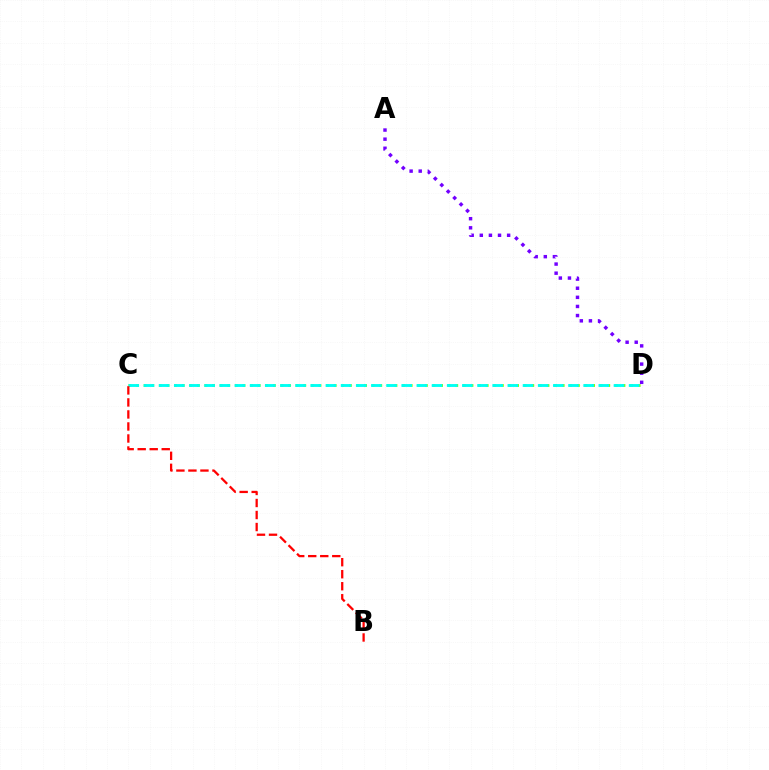{('C', 'D'): [{'color': '#84ff00', 'line_style': 'dotted', 'thickness': 2.06}, {'color': '#00fff6', 'line_style': 'dashed', 'thickness': 2.06}], ('B', 'C'): [{'color': '#ff0000', 'line_style': 'dashed', 'thickness': 1.63}], ('A', 'D'): [{'color': '#7200ff', 'line_style': 'dotted', 'thickness': 2.47}]}